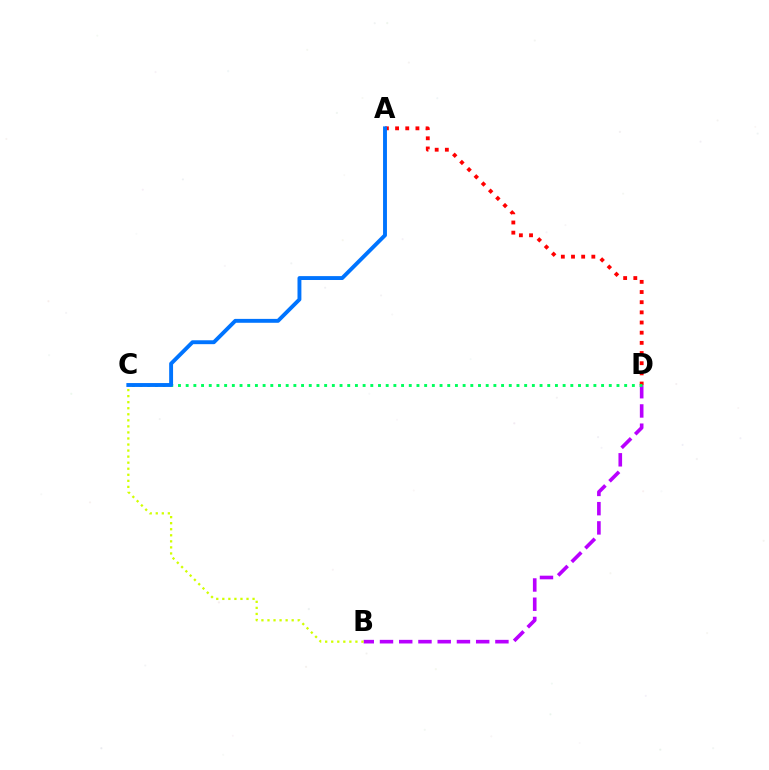{('A', 'D'): [{'color': '#ff0000', 'line_style': 'dotted', 'thickness': 2.76}], ('B', 'D'): [{'color': '#b900ff', 'line_style': 'dashed', 'thickness': 2.61}], ('B', 'C'): [{'color': '#d1ff00', 'line_style': 'dotted', 'thickness': 1.64}], ('C', 'D'): [{'color': '#00ff5c', 'line_style': 'dotted', 'thickness': 2.09}], ('A', 'C'): [{'color': '#0074ff', 'line_style': 'solid', 'thickness': 2.8}]}